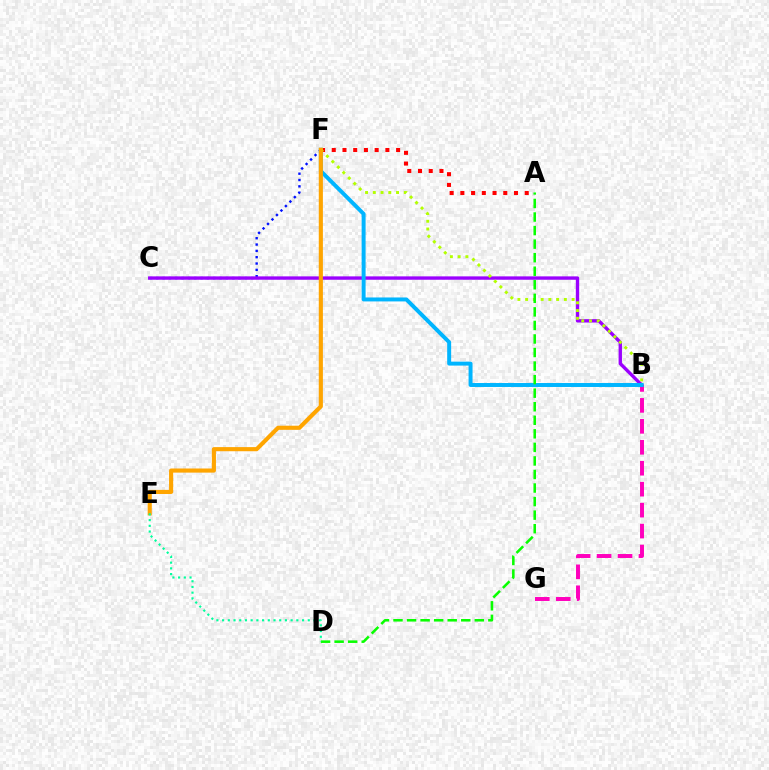{('C', 'F'): [{'color': '#0010ff', 'line_style': 'dotted', 'thickness': 1.72}], ('B', 'G'): [{'color': '#ff00bd', 'line_style': 'dashed', 'thickness': 2.85}], ('B', 'C'): [{'color': '#9b00ff', 'line_style': 'solid', 'thickness': 2.43}], ('A', 'F'): [{'color': '#ff0000', 'line_style': 'dotted', 'thickness': 2.91}], ('B', 'F'): [{'color': '#00b5ff', 'line_style': 'solid', 'thickness': 2.85}, {'color': '#b3ff00', 'line_style': 'dotted', 'thickness': 2.1}], ('E', 'F'): [{'color': '#ffa500', 'line_style': 'solid', 'thickness': 2.97}], ('A', 'D'): [{'color': '#08ff00', 'line_style': 'dashed', 'thickness': 1.84}], ('D', 'E'): [{'color': '#00ff9d', 'line_style': 'dotted', 'thickness': 1.55}]}